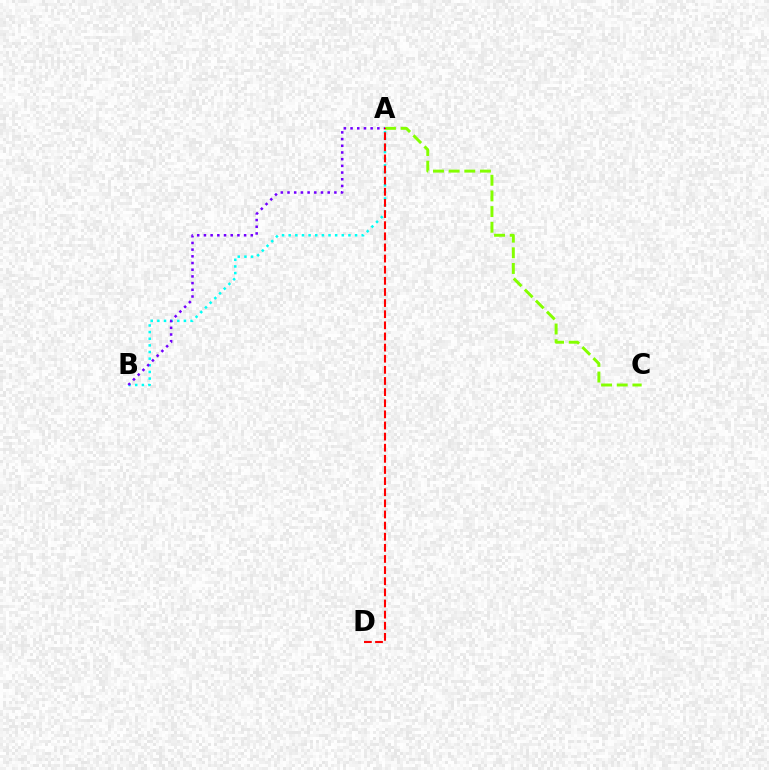{('A', 'C'): [{'color': '#84ff00', 'line_style': 'dashed', 'thickness': 2.13}], ('A', 'B'): [{'color': '#00fff6', 'line_style': 'dotted', 'thickness': 1.8}, {'color': '#7200ff', 'line_style': 'dotted', 'thickness': 1.82}], ('A', 'D'): [{'color': '#ff0000', 'line_style': 'dashed', 'thickness': 1.51}]}